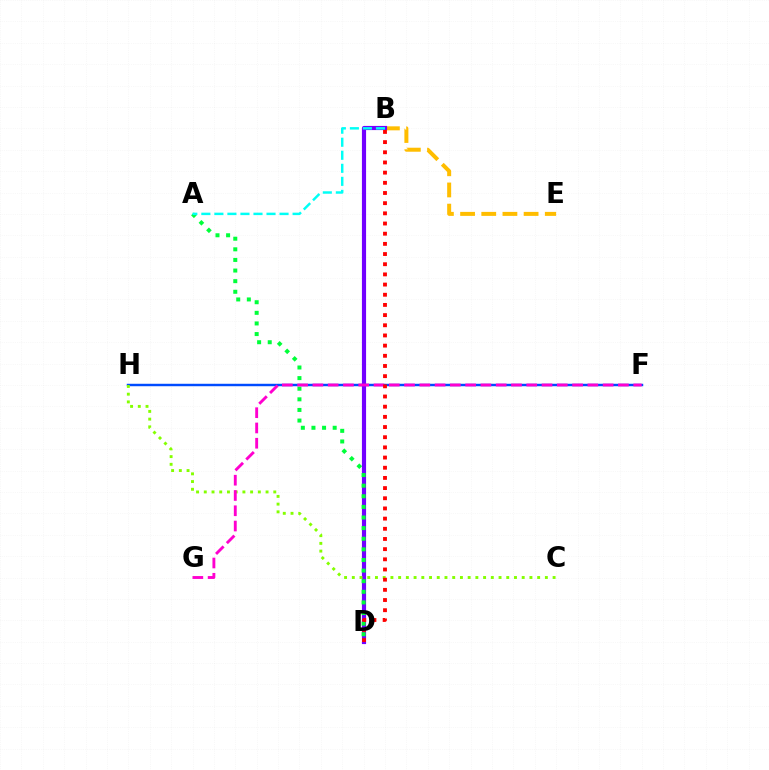{('B', 'E'): [{'color': '#ffbd00', 'line_style': 'dashed', 'thickness': 2.88}], ('F', 'H'): [{'color': '#004bff', 'line_style': 'solid', 'thickness': 1.76}], ('B', 'D'): [{'color': '#7200ff', 'line_style': 'solid', 'thickness': 2.99}, {'color': '#ff0000', 'line_style': 'dotted', 'thickness': 2.76}], ('A', 'D'): [{'color': '#00ff39', 'line_style': 'dotted', 'thickness': 2.88}], ('C', 'H'): [{'color': '#84ff00', 'line_style': 'dotted', 'thickness': 2.1}], ('F', 'G'): [{'color': '#ff00cf', 'line_style': 'dashed', 'thickness': 2.08}], ('A', 'B'): [{'color': '#00fff6', 'line_style': 'dashed', 'thickness': 1.77}]}